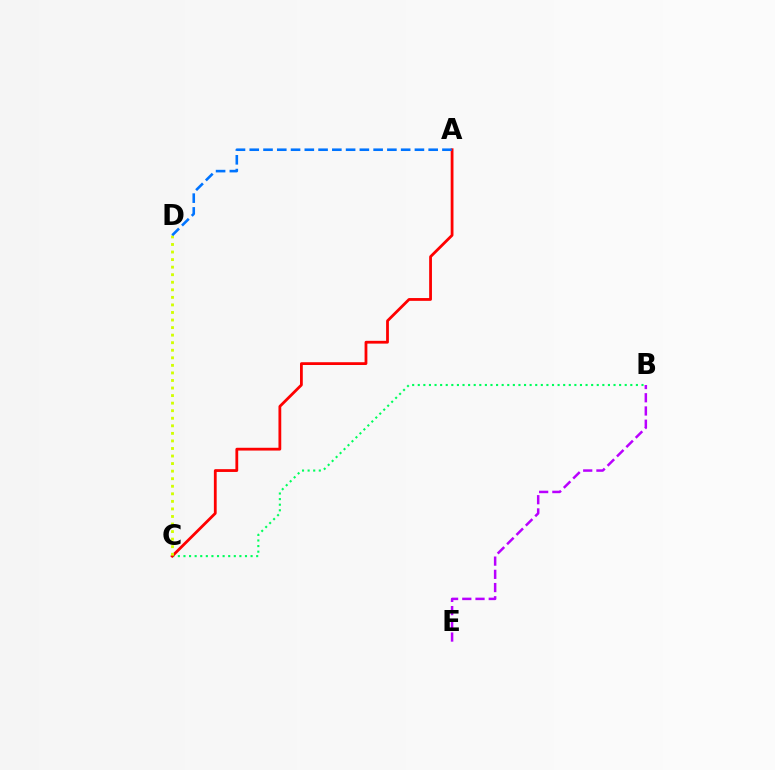{('B', 'E'): [{'color': '#b900ff', 'line_style': 'dashed', 'thickness': 1.8}], ('B', 'C'): [{'color': '#00ff5c', 'line_style': 'dotted', 'thickness': 1.52}], ('A', 'C'): [{'color': '#ff0000', 'line_style': 'solid', 'thickness': 2.01}], ('C', 'D'): [{'color': '#d1ff00', 'line_style': 'dotted', 'thickness': 2.05}], ('A', 'D'): [{'color': '#0074ff', 'line_style': 'dashed', 'thickness': 1.87}]}